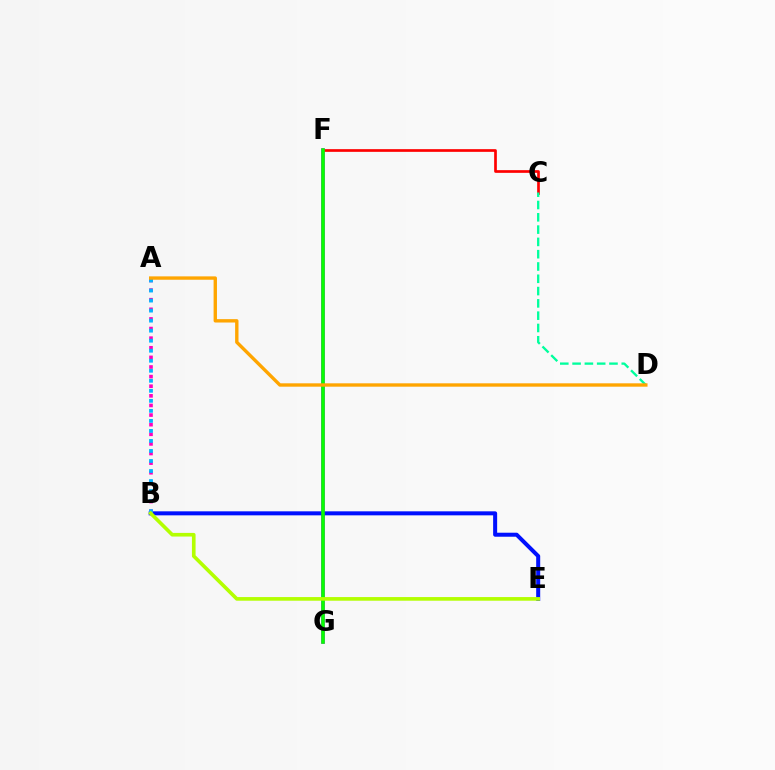{('F', 'G'): [{'color': '#9b00ff', 'line_style': 'solid', 'thickness': 2.52}, {'color': '#08ff00', 'line_style': 'solid', 'thickness': 2.56}], ('B', 'E'): [{'color': '#0010ff', 'line_style': 'solid', 'thickness': 2.89}, {'color': '#b3ff00', 'line_style': 'solid', 'thickness': 2.62}], ('A', 'B'): [{'color': '#ff00bd', 'line_style': 'dotted', 'thickness': 2.61}, {'color': '#00b5ff', 'line_style': 'dotted', 'thickness': 2.72}], ('C', 'F'): [{'color': '#ff0000', 'line_style': 'solid', 'thickness': 1.94}], ('C', 'D'): [{'color': '#00ff9d', 'line_style': 'dashed', 'thickness': 1.67}], ('A', 'D'): [{'color': '#ffa500', 'line_style': 'solid', 'thickness': 2.43}]}